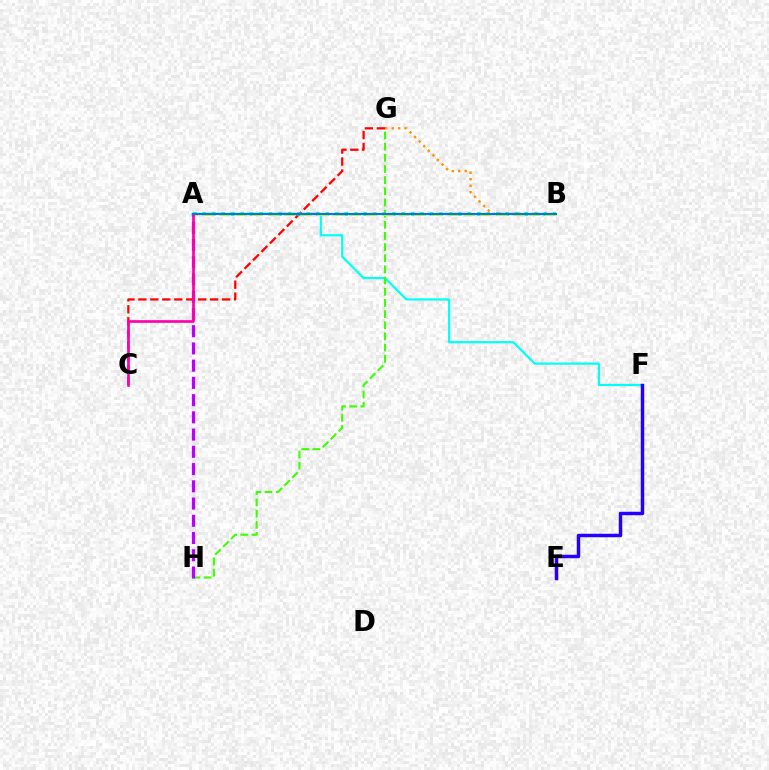{('A', 'F'): [{'color': '#00fff6', 'line_style': 'solid', 'thickness': 1.58}], ('G', 'H'): [{'color': '#3dff00', 'line_style': 'dashed', 'thickness': 1.52}], ('B', 'G'): [{'color': '#ff9400', 'line_style': 'dotted', 'thickness': 1.76}], ('C', 'G'): [{'color': '#ff0000', 'line_style': 'dashed', 'thickness': 1.63}], ('A', 'B'): [{'color': '#00ff5c', 'line_style': 'dotted', 'thickness': 2.57}, {'color': '#d1ff00', 'line_style': 'dashed', 'thickness': 2.21}, {'color': '#0074ff', 'line_style': 'solid', 'thickness': 1.56}], ('A', 'H'): [{'color': '#b900ff', 'line_style': 'dashed', 'thickness': 2.34}], ('E', 'F'): [{'color': '#2500ff', 'line_style': 'solid', 'thickness': 2.51}], ('A', 'C'): [{'color': '#ff00ac', 'line_style': 'solid', 'thickness': 1.93}]}